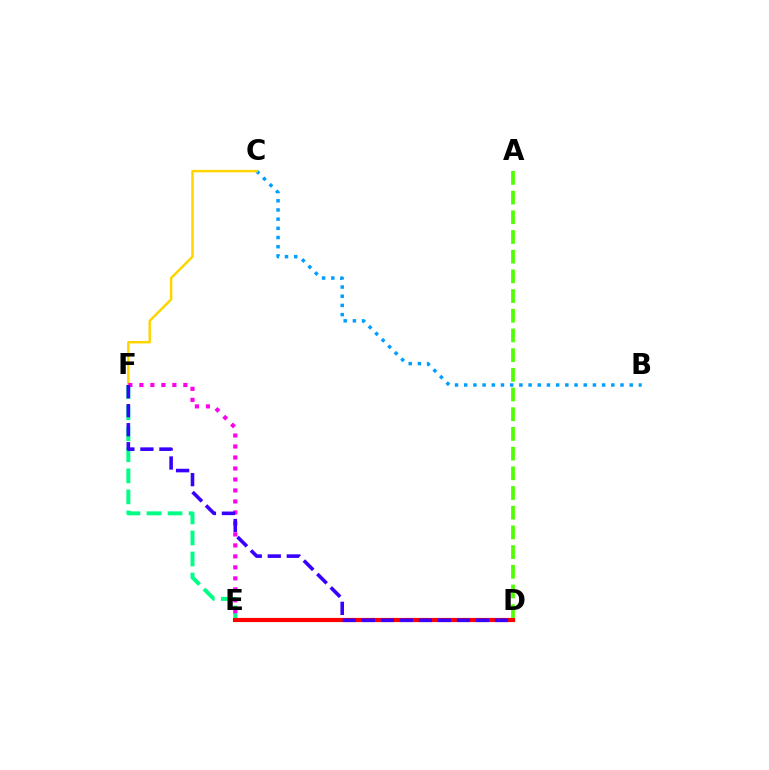{('E', 'F'): [{'color': '#00ff86', 'line_style': 'dashed', 'thickness': 2.86}, {'color': '#ff00ed', 'line_style': 'dotted', 'thickness': 2.99}], ('D', 'E'): [{'color': '#ff0000', 'line_style': 'solid', 'thickness': 3.0}], ('B', 'C'): [{'color': '#009eff', 'line_style': 'dotted', 'thickness': 2.5}], ('C', 'F'): [{'color': '#ffd500', 'line_style': 'solid', 'thickness': 1.78}], ('D', 'F'): [{'color': '#3700ff', 'line_style': 'dashed', 'thickness': 2.58}], ('A', 'D'): [{'color': '#4fff00', 'line_style': 'dashed', 'thickness': 2.68}]}